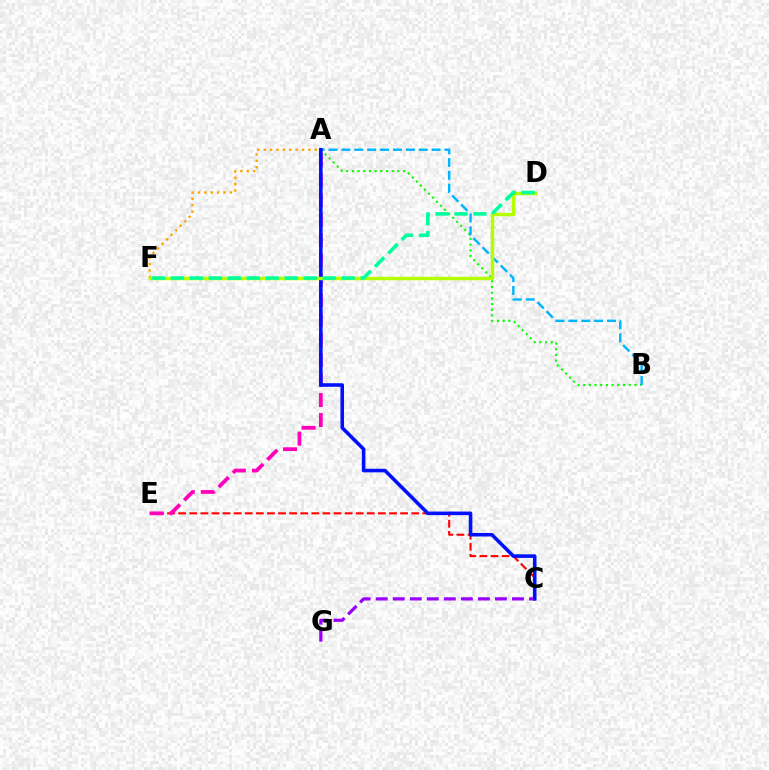{('C', 'E'): [{'color': '#ff0000', 'line_style': 'dashed', 'thickness': 1.51}], ('A', 'F'): [{'color': '#ffa500', 'line_style': 'dotted', 'thickness': 1.73}], ('A', 'E'): [{'color': '#ff00bd', 'line_style': 'dashed', 'thickness': 2.72}], ('A', 'B'): [{'color': '#08ff00', 'line_style': 'dotted', 'thickness': 1.55}, {'color': '#00b5ff', 'line_style': 'dashed', 'thickness': 1.75}], ('C', 'G'): [{'color': '#9b00ff', 'line_style': 'dashed', 'thickness': 2.31}], ('A', 'C'): [{'color': '#0010ff', 'line_style': 'solid', 'thickness': 2.57}], ('D', 'F'): [{'color': '#b3ff00', 'line_style': 'solid', 'thickness': 2.48}, {'color': '#00ff9d', 'line_style': 'dashed', 'thickness': 2.58}]}